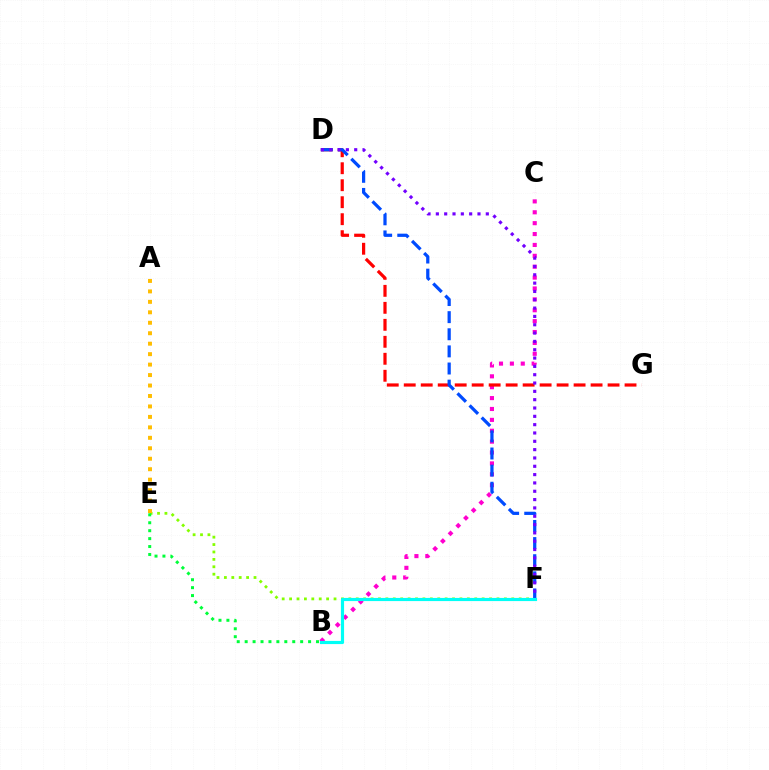{('B', 'C'): [{'color': '#ff00cf', 'line_style': 'dotted', 'thickness': 2.96}], ('D', 'G'): [{'color': '#ff0000', 'line_style': 'dashed', 'thickness': 2.31}], ('E', 'F'): [{'color': '#84ff00', 'line_style': 'dotted', 'thickness': 2.01}], ('D', 'F'): [{'color': '#004bff', 'line_style': 'dashed', 'thickness': 2.33}, {'color': '#7200ff', 'line_style': 'dotted', 'thickness': 2.26}], ('A', 'E'): [{'color': '#ffbd00', 'line_style': 'dotted', 'thickness': 2.84}], ('B', 'F'): [{'color': '#00fff6', 'line_style': 'solid', 'thickness': 2.27}], ('B', 'E'): [{'color': '#00ff39', 'line_style': 'dotted', 'thickness': 2.15}]}